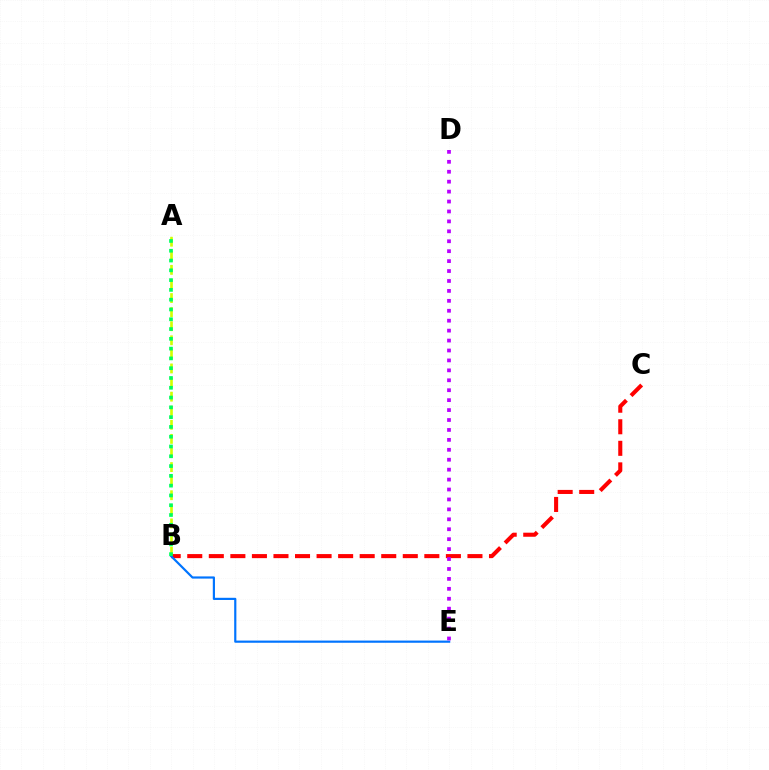{('A', 'B'): [{'color': '#d1ff00', 'line_style': 'dashed', 'thickness': 1.91}, {'color': '#00ff5c', 'line_style': 'dotted', 'thickness': 2.66}], ('B', 'C'): [{'color': '#ff0000', 'line_style': 'dashed', 'thickness': 2.93}], ('B', 'E'): [{'color': '#0074ff', 'line_style': 'solid', 'thickness': 1.57}], ('D', 'E'): [{'color': '#b900ff', 'line_style': 'dotted', 'thickness': 2.7}]}